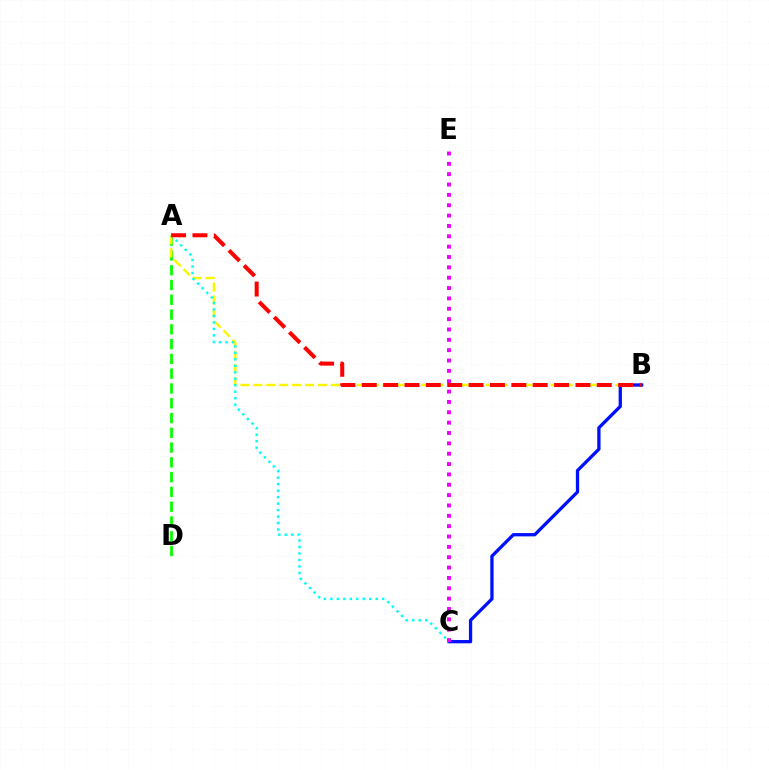{('A', 'D'): [{'color': '#08ff00', 'line_style': 'dashed', 'thickness': 2.01}], ('A', 'B'): [{'color': '#fcf500', 'line_style': 'dashed', 'thickness': 1.76}, {'color': '#ff0000', 'line_style': 'dashed', 'thickness': 2.9}], ('B', 'C'): [{'color': '#0010ff', 'line_style': 'solid', 'thickness': 2.38}], ('A', 'C'): [{'color': '#00fff6', 'line_style': 'dotted', 'thickness': 1.76}], ('C', 'E'): [{'color': '#ee00ff', 'line_style': 'dotted', 'thickness': 2.81}]}